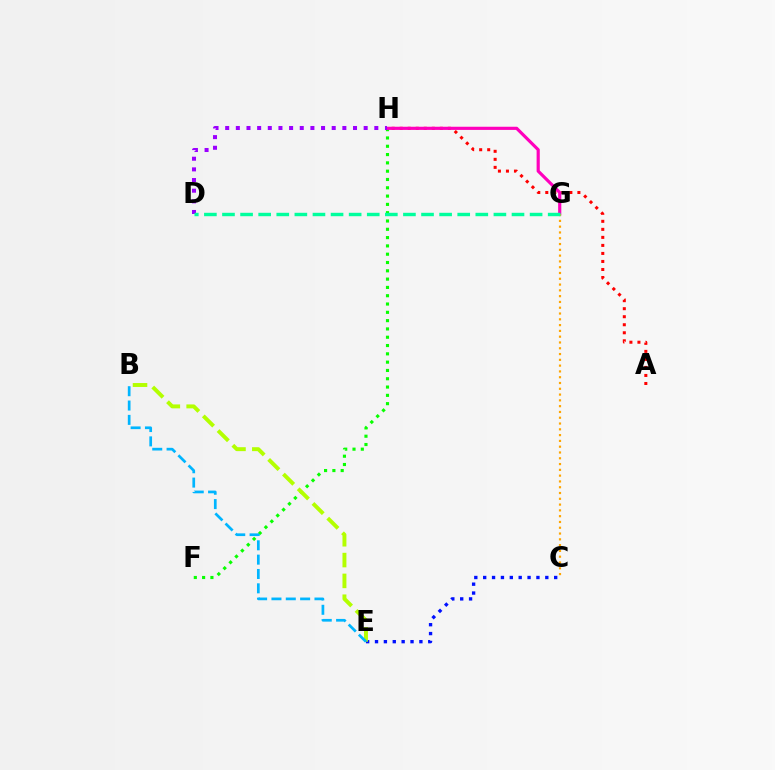{('F', 'H'): [{'color': '#08ff00', 'line_style': 'dotted', 'thickness': 2.26}], ('A', 'H'): [{'color': '#ff0000', 'line_style': 'dotted', 'thickness': 2.18}], ('C', 'E'): [{'color': '#0010ff', 'line_style': 'dotted', 'thickness': 2.41}], ('G', 'H'): [{'color': '#ff00bd', 'line_style': 'solid', 'thickness': 2.28}], ('B', 'E'): [{'color': '#b3ff00', 'line_style': 'dashed', 'thickness': 2.83}, {'color': '#00b5ff', 'line_style': 'dashed', 'thickness': 1.95}], ('D', 'H'): [{'color': '#9b00ff', 'line_style': 'dotted', 'thickness': 2.89}], ('C', 'G'): [{'color': '#ffa500', 'line_style': 'dotted', 'thickness': 1.57}], ('D', 'G'): [{'color': '#00ff9d', 'line_style': 'dashed', 'thickness': 2.46}]}